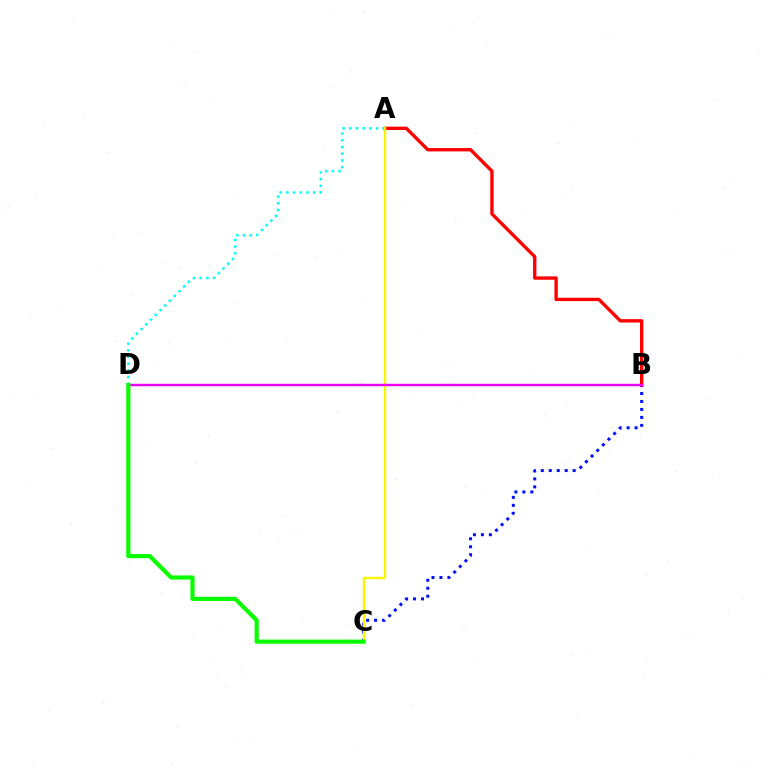{('B', 'C'): [{'color': '#0010ff', 'line_style': 'dotted', 'thickness': 2.16}], ('A', 'B'): [{'color': '#ff0000', 'line_style': 'solid', 'thickness': 2.42}], ('A', 'D'): [{'color': '#00fff6', 'line_style': 'dotted', 'thickness': 1.82}], ('A', 'C'): [{'color': '#fcf500', 'line_style': 'solid', 'thickness': 1.71}], ('B', 'D'): [{'color': '#ee00ff', 'line_style': 'solid', 'thickness': 1.75}], ('C', 'D'): [{'color': '#08ff00', 'line_style': 'solid', 'thickness': 3.0}]}